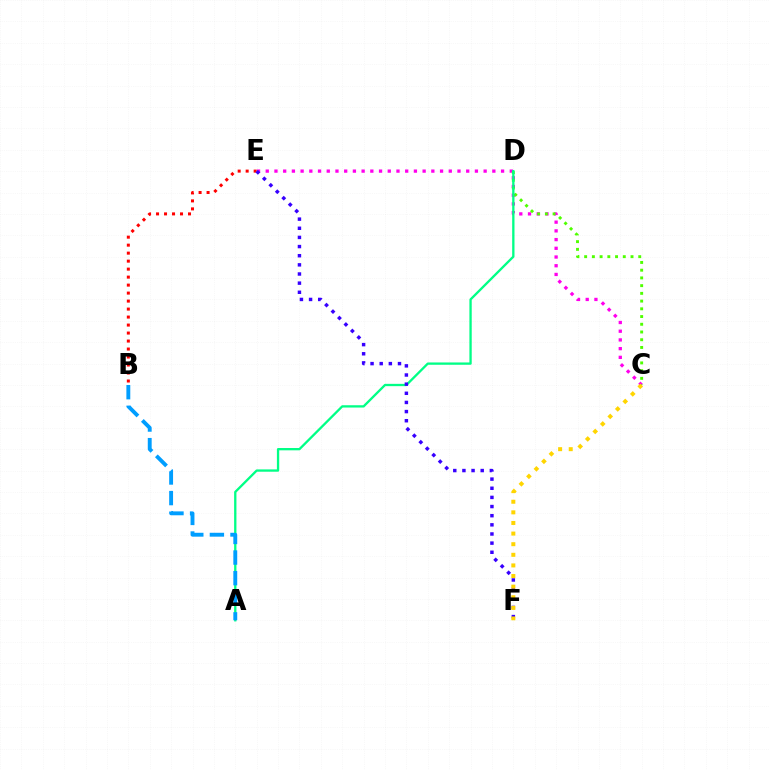{('C', 'E'): [{'color': '#ff00ed', 'line_style': 'dotted', 'thickness': 2.37}], ('C', 'D'): [{'color': '#4fff00', 'line_style': 'dotted', 'thickness': 2.1}], ('A', 'D'): [{'color': '#00ff86', 'line_style': 'solid', 'thickness': 1.66}], ('A', 'B'): [{'color': '#009eff', 'line_style': 'dashed', 'thickness': 2.8}], ('B', 'E'): [{'color': '#ff0000', 'line_style': 'dotted', 'thickness': 2.17}], ('E', 'F'): [{'color': '#3700ff', 'line_style': 'dotted', 'thickness': 2.48}], ('C', 'F'): [{'color': '#ffd500', 'line_style': 'dotted', 'thickness': 2.88}]}